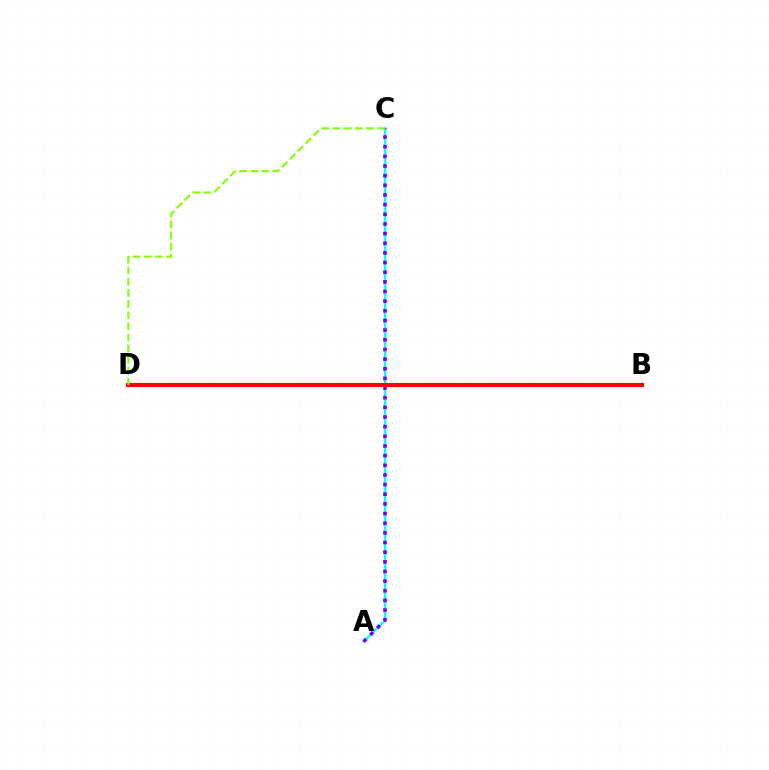{('A', 'C'): [{'color': '#00fff6', 'line_style': 'solid', 'thickness': 1.68}, {'color': '#7200ff', 'line_style': 'dotted', 'thickness': 2.62}], ('B', 'D'): [{'color': '#ff0000', 'line_style': 'solid', 'thickness': 2.96}], ('C', 'D'): [{'color': '#84ff00', 'line_style': 'dashed', 'thickness': 1.51}]}